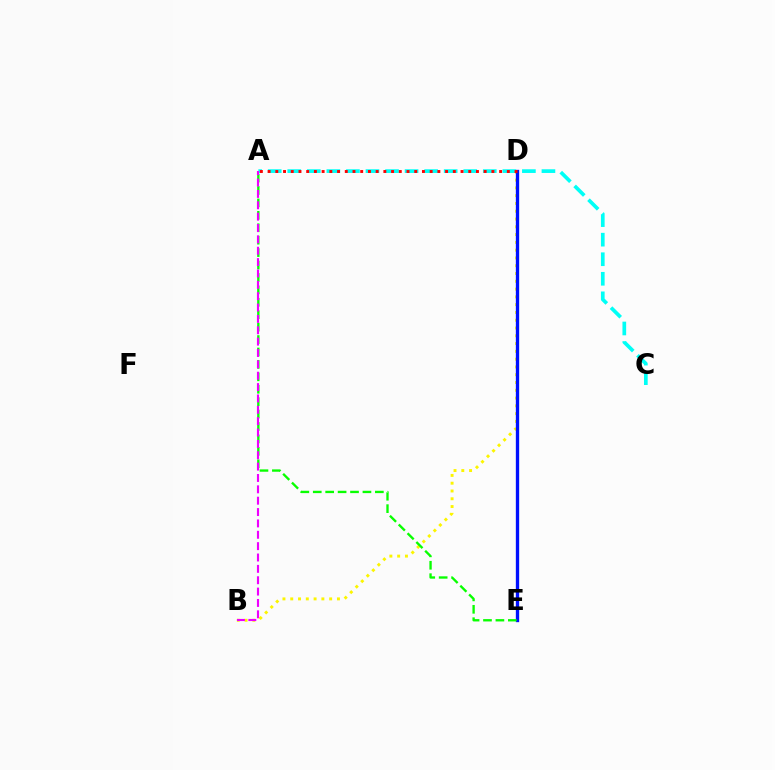{('B', 'D'): [{'color': '#fcf500', 'line_style': 'dotted', 'thickness': 2.12}], ('D', 'E'): [{'color': '#0010ff', 'line_style': 'solid', 'thickness': 2.4}], ('A', 'E'): [{'color': '#08ff00', 'line_style': 'dashed', 'thickness': 1.69}], ('A', 'C'): [{'color': '#00fff6', 'line_style': 'dashed', 'thickness': 2.66}], ('A', 'D'): [{'color': '#ff0000', 'line_style': 'dotted', 'thickness': 2.1}], ('A', 'B'): [{'color': '#ee00ff', 'line_style': 'dashed', 'thickness': 1.54}]}